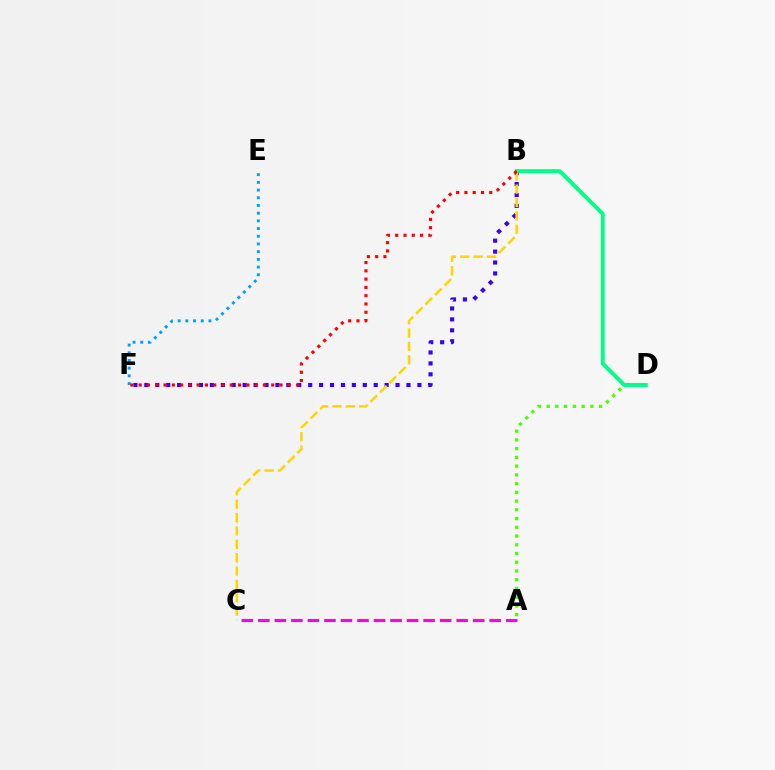{('A', 'D'): [{'color': '#4fff00', 'line_style': 'dotted', 'thickness': 2.37}], ('B', 'F'): [{'color': '#3700ff', 'line_style': 'dotted', 'thickness': 2.97}, {'color': '#ff0000', 'line_style': 'dotted', 'thickness': 2.25}], ('B', 'D'): [{'color': '#00ff86', 'line_style': 'solid', 'thickness': 2.8}], ('E', 'F'): [{'color': '#009eff', 'line_style': 'dotted', 'thickness': 2.09}], ('B', 'C'): [{'color': '#ffd500', 'line_style': 'dashed', 'thickness': 1.82}], ('A', 'C'): [{'color': '#ff00ed', 'line_style': 'dashed', 'thickness': 2.25}]}